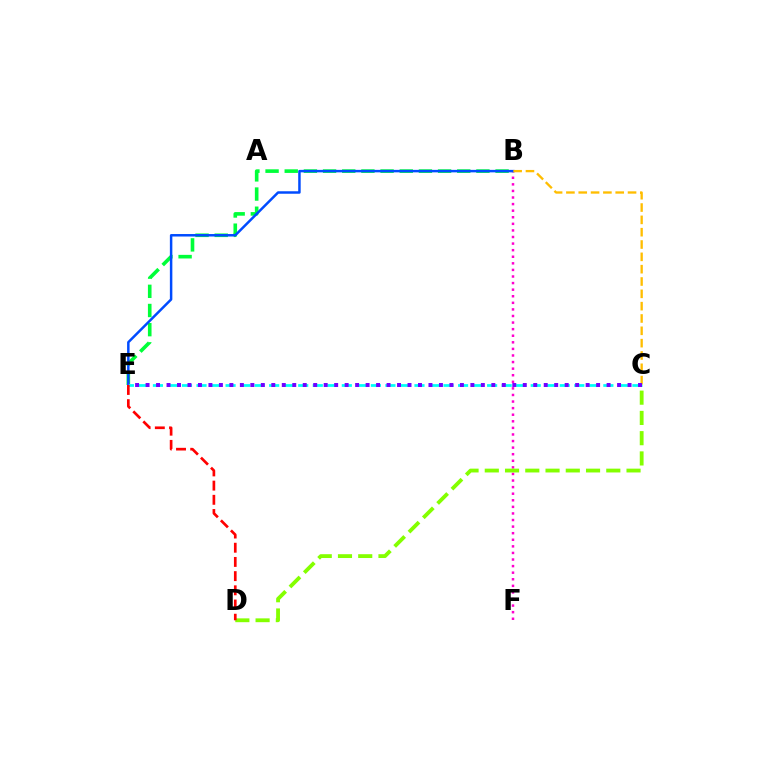{('B', 'F'): [{'color': '#ff00cf', 'line_style': 'dotted', 'thickness': 1.79}], ('B', 'E'): [{'color': '#00ff39', 'line_style': 'dashed', 'thickness': 2.6}, {'color': '#004bff', 'line_style': 'solid', 'thickness': 1.79}], ('C', 'D'): [{'color': '#84ff00', 'line_style': 'dashed', 'thickness': 2.75}], ('C', 'E'): [{'color': '#00fff6', 'line_style': 'dashed', 'thickness': 1.97}, {'color': '#7200ff', 'line_style': 'dotted', 'thickness': 2.85}], ('B', 'C'): [{'color': '#ffbd00', 'line_style': 'dashed', 'thickness': 1.67}], ('D', 'E'): [{'color': '#ff0000', 'line_style': 'dashed', 'thickness': 1.93}]}